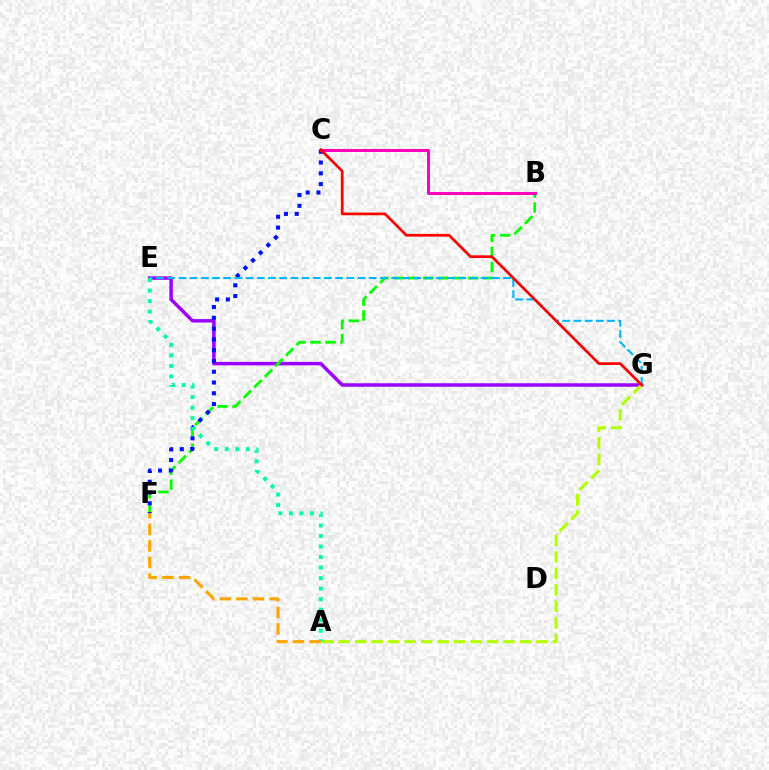{('E', 'G'): [{'color': '#9b00ff', 'line_style': 'solid', 'thickness': 2.5}, {'color': '#00b5ff', 'line_style': 'dashed', 'thickness': 1.52}], ('B', 'F'): [{'color': '#08ff00', 'line_style': 'dashed', 'thickness': 2.03}], ('A', 'G'): [{'color': '#b3ff00', 'line_style': 'dashed', 'thickness': 2.24}], ('C', 'F'): [{'color': '#0010ff', 'line_style': 'dotted', 'thickness': 2.93}], ('B', 'C'): [{'color': '#ff00bd', 'line_style': 'solid', 'thickness': 2.14}], ('C', 'G'): [{'color': '#ff0000', 'line_style': 'solid', 'thickness': 1.96}], ('A', 'E'): [{'color': '#00ff9d', 'line_style': 'dotted', 'thickness': 2.86}], ('A', 'F'): [{'color': '#ffa500', 'line_style': 'dashed', 'thickness': 2.25}]}